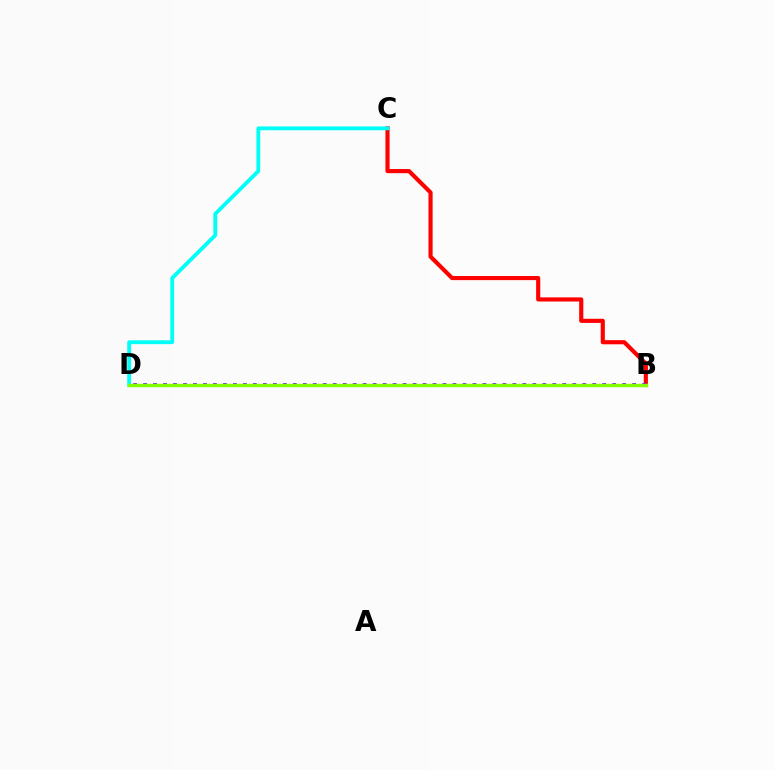{('B', 'C'): [{'color': '#ff0000', 'line_style': 'solid', 'thickness': 2.98}], ('C', 'D'): [{'color': '#00fff6', 'line_style': 'solid', 'thickness': 2.75}], ('B', 'D'): [{'color': '#7200ff', 'line_style': 'dotted', 'thickness': 2.71}, {'color': '#84ff00', 'line_style': 'solid', 'thickness': 2.48}]}